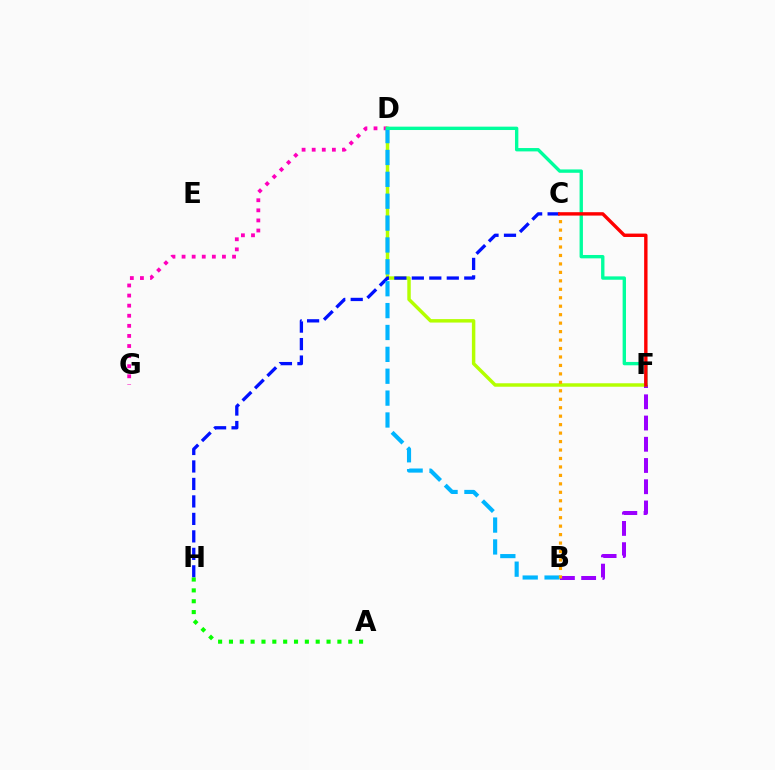{('D', 'G'): [{'color': '#ff00bd', 'line_style': 'dotted', 'thickness': 2.74}], ('D', 'F'): [{'color': '#b3ff00', 'line_style': 'solid', 'thickness': 2.48}, {'color': '#00ff9d', 'line_style': 'solid', 'thickness': 2.42}], ('B', 'F'): [{'color': '#9b00ff', 'line_style': 'dashed', 'thickness': 2.88}], ('C', 'H'): [{'color': '#0010ff', 'line_style': 'dashed', 'thickness': 2.37}], ('A', 'H'): [{'color': '#08ff00', 'line_style': 'dotted', 'thickness': 2.95}], ('B', 'D'): [{'color': '#00b5ff', 'line_style': 'dashed', 'thickness': 2.97}], ('B', 'C'): [{'color': '#ffa500', 'line_style': 'dotted', 'thickness': 2.3}], ('C', 'F'): [{'color': '#ff0000', 'line_style': 'solid', 'thickness': 2.44}]}